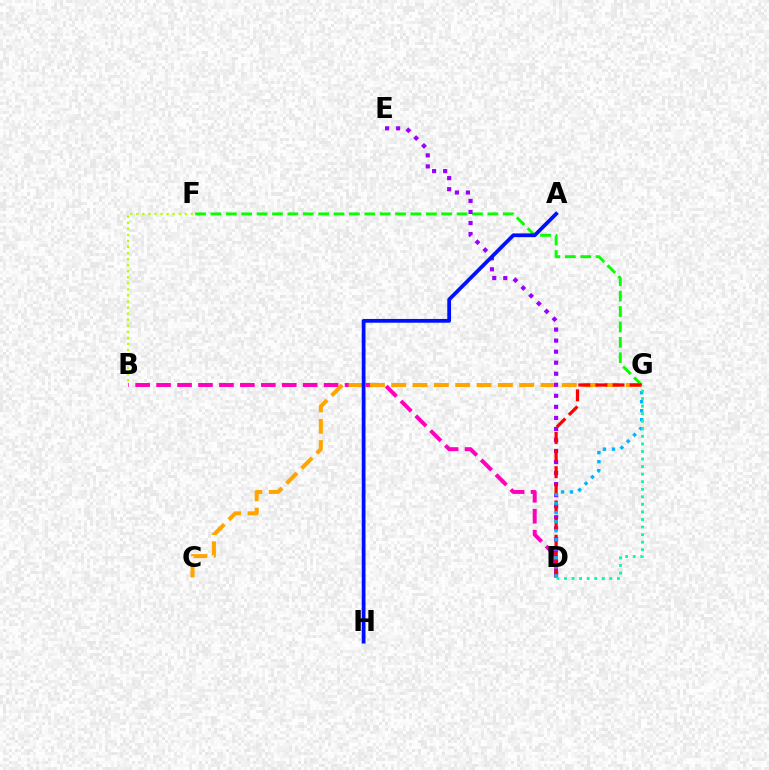{('F', 'G'): [{'color': '#08ff00', 'line_style': 'dashed', 'thickness': 2.09}], ('B', 'D'): [{'color': '#ff00bd', 'line_style': 'dashed', 'thickness': 2.84}], ('C', 'G'): [{'color': '#ffa500', 'line_style': 'dashed', 'thickness': 2.9}], ('D', 'E'): [{'color': '#9b00ff', 'line_style': 'dotted', 'thickness': 3.0}], ('D', 'G'): [{'color': '#ff0000', 'line_style': 'dashed', 'thickness': 2.33}, {'color': '#00b5ff', 'line_style': 'dotted', 'thickness': 2.45}, {'color': '#00ff9d', 'line_style': 'dotted', 'thickness': 2.05}], ('B', 'F'): [{'color': '#b3ff00', 'line_style': 'dotted', 'thickness': 1.64}], ('A', 'H'): [{'color': '#0010ff', 'line_style': 'solid', 'thickness': 2.71}]}